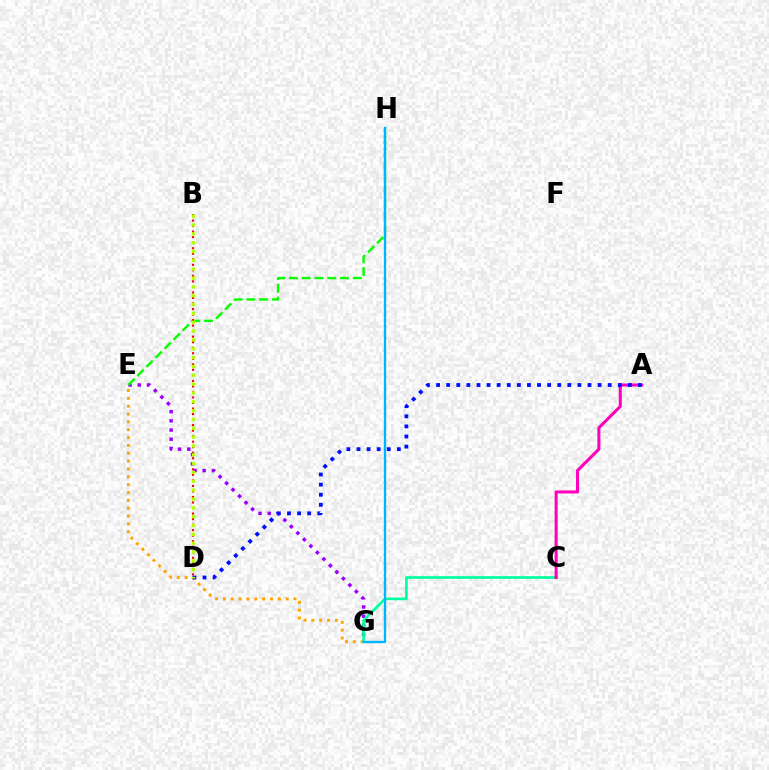{('E', 'G'): [{'color': '#ffa500', 'line_style': 'dotted', 'thickness': 2.13}, {'color': '#9b00ff', 'line_style': 'dotted', 'thickness': 2.5}], ('E', 'H'): [{'color': '#08ff00', 'line_style': 'dashed', 'thickness': 1.74}], ('C', 'G'): [{'color': '#00ff9d', 'line_style': 'solid', 'thickness': 1.92}], ('A', 'C'): [{'color': '#ff00bd', 'line_style': 'solid', 'thickness': 2.19}], ('G', 'H'): [{'color': '#00b5ff', 'line_style': 'solid', 'thickness': 1.69}], ('A', 'D'): [{'color': '#0010ff', 'line_style': 'dotted', 'thickness': 2.74}], ('B', 'D'): [{'color': '#ff0000', 'line_style': 'dotted', 'thickness': 1.5}, {'color': '#b3ff00', 'line_style': 'dotted', 'thickness': 2.4}]}